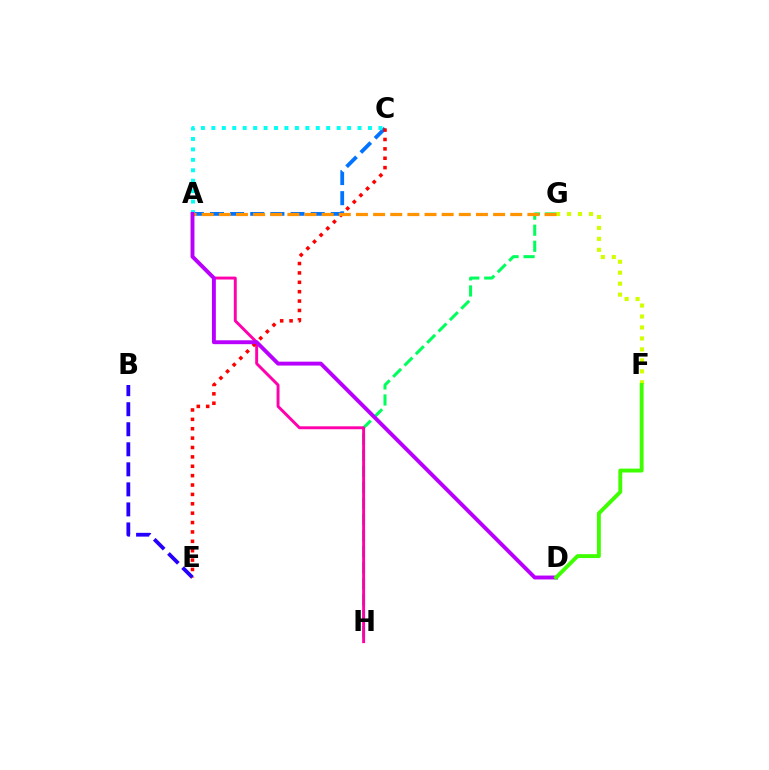{('G', 'H'): [{'color': '#00ff5c', 'line_style': 'dashed', 'thickness': 2.18}], ('A', 'C'): [{'color': '#0074ff', 'line_style': 'dashed', 'thickness': 2.74}, {'color': '#00fff6', 'line_style': 'dotted', 'thickness': 2.84}], ('A', 'H'): [{'color': '#ff00ac', 'line_style': 'solid', 'thickness': 2.1}], ('F', 'G'): [{'color': '#d1ff00', 'line_style': 'dotted', 'thickness': 2.98}], ('B', 'E'): [{'color': '#2500ff', 'line_style': 'dashed', 'thickness': 2.72}], ('C', 'E'): [{'color': '#ff0000', 'line_style': 'dotted', 'thickness': 2.55}], ('A', 'G'): [{'color': '#ff9400', 'line_style': 'dashed', 'thickness': 2.33}], ('A', 'D'): [{'color': '#b900ff', 'line_style': 'solid', 'thickness': 2.81}], ('D', 'F'): [{'color': '#3dff00', 'line_style': 'solid', 'thickness': 2.79}]}